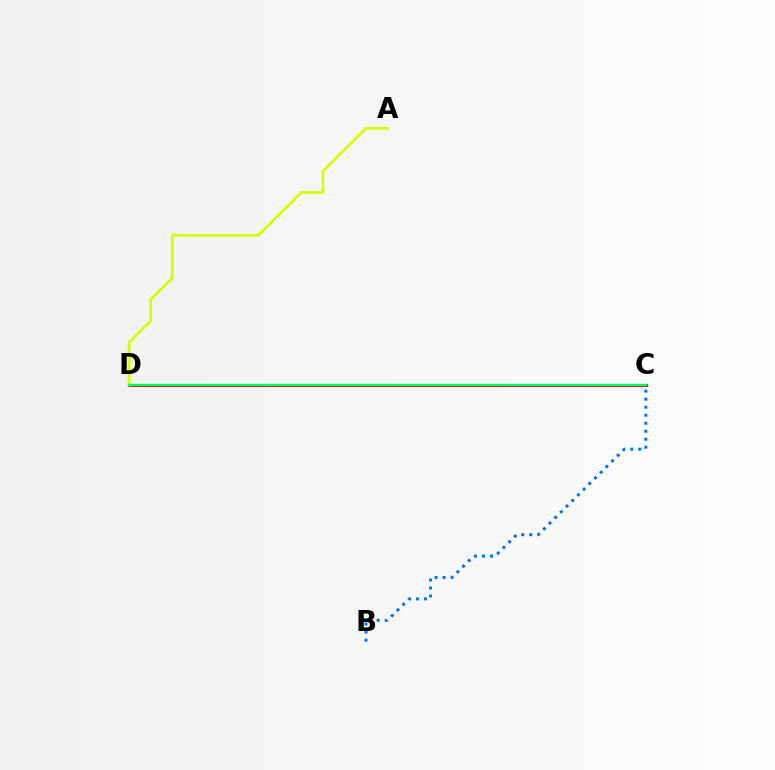{('C', 'D'): [{'color': '#b900ff', 'line_style': 'solid', 'thickness': 2.02}, {'color': '#ff0000', 'line_style': 'solid', 'thickness': 2.08}, {'color': '#00ff5c', 'line_style': 'solid', 'thickness': 1.71}], ('A', 'D'): [{'color': '#d1ff00', 'line_style': 'solid', 'thickness': 1.94}], ('B', 'C'): [{'color': '#0074ff', 'line_style': 'dotted', 'thickness': 2.18}]}